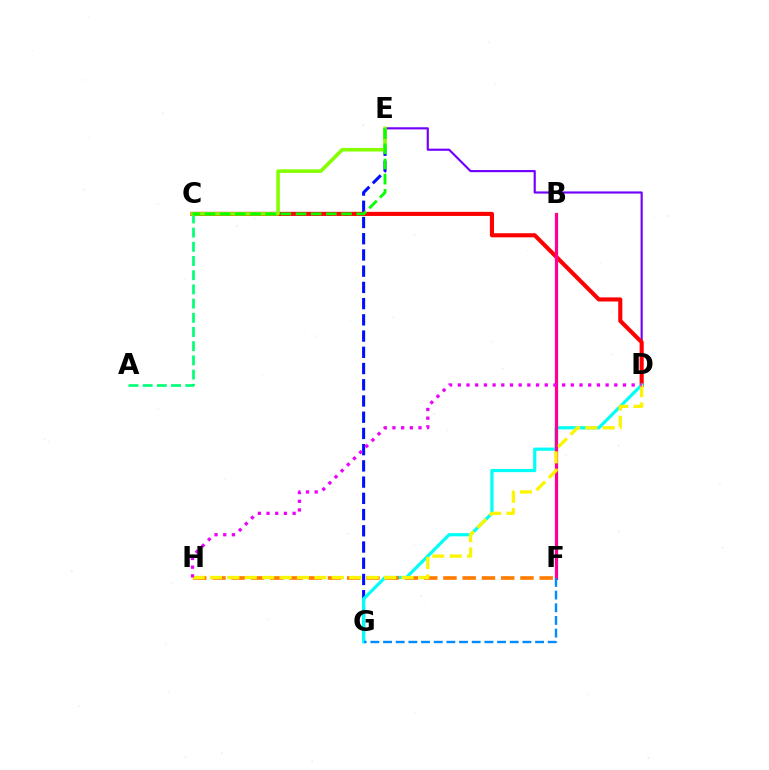{('E', 'G'): [{'color': '#0010ff', 'line_style': 'dashed', 'thickness': 2.2}], ('D', 'E'): [{'color': '#7200ff', 'line_style': 'solid', 'thickness': 1.55}], ('C', 'D'): [{'color': '#ff0000', 'line_style': 'solid', 'thickness': 2.96}], ('A', 'C'): [{'color': '#00ff74', 'line_style': 'dashed', 'thickness': 1.93}], ('C', 'E'): [{'color': '#84ff00', 'line_style': 'solid', 'thickness': 2.56}, {'color': '#08ff00', 'line_style': 'dashed', 'thickness': 2.06}], ('D', 'G'): [{'color': '#00fff6', 'line_style': 'solid', 'thickness': 2.31}], ('F', 'H'): [{'color': '#ff7c00', 'line_style': 'dashed', 'thickness': 2.61}], ('B', 'F'): [{'color': '#ff0094', 'line_style': 'solid', 'thickness': 2.32}], ('D', 'H'): [{'color': '#fcf500', 'line_style': 'dashed', 'thickness': 2.37}, {'color': '#ee00ff', 'line_style': 'dotted', 'thickness': 2.36}], ('F', 'G'): [{'color': '#008cff', 'line_style': 'dashed', 'thickness': 1.72}]}